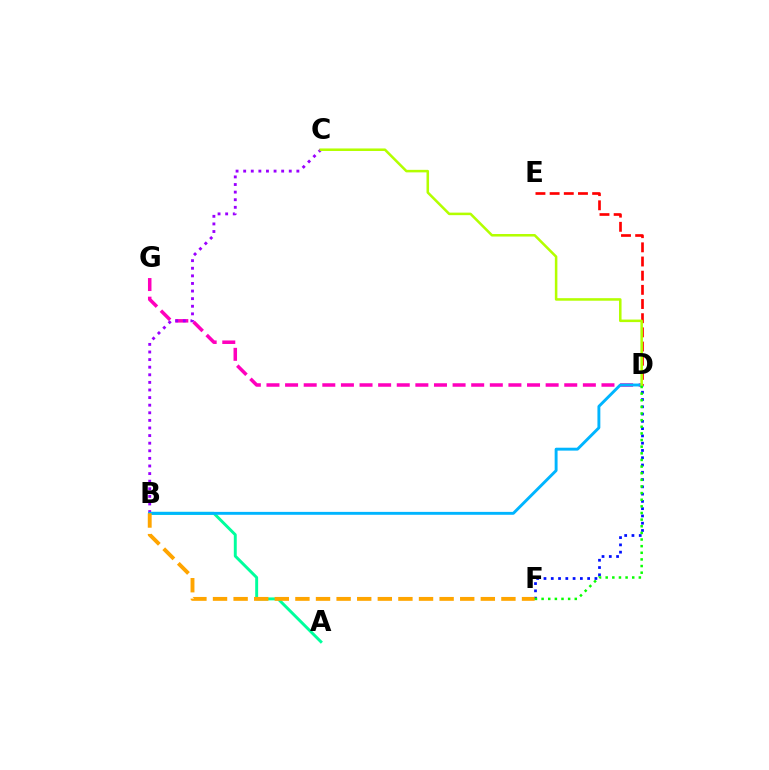{('A', 'B'): [{'color': '#00ff9d', 'line_style': 'solid', 'thickness': 2.11}], ('D', 'G'): [{'color': '#ff00bd', 'line_style': 'dashed', 'thickness': 2.53}], ('D', 'F'): [{'color': '#0010ff', 'line_style': 'dotted', 'thickness': 1.98}, {'color': '#08ff00', 'line_style': 'dotted', 'thickness': 1.8}], ('B', 'C'): [{'color': '#9b00ff', 'line_style': 'dotted', 'thickness': 2.06}], ('B', 'D'): [{'color': '#00b5ff', 'line_style': 'solid', 'thickness': 2.09}], ('D', 'E'): [{'color': '#ff0000', 'line_style': 'dashed', 'thickness': 1.93}], ('B', 'F'): [{'color': '#ffa500', 'line_style': 'dashed', 'thickness': 2.8}], ('C', 'D'): [{'color': '#b3ff00', 'line_style': 'solid', 'thickness': 1.83}]}